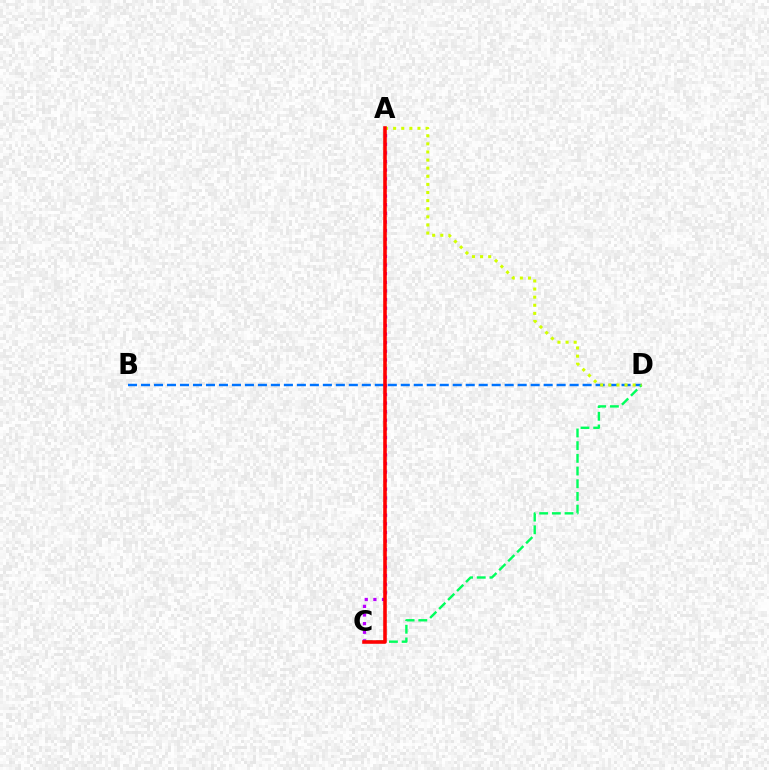{('B', 'D'): [{'color': '#0074ff', 'line_style': 'dashed', 'thickness': 1.76}], ('C', 'D'): [{'color': '#00ff5c', 'line_style': 'dashed', 'thickness': 1.72}], ('A', 'C'): [{'color': '#b900ff', 'line_style': 'dotted', 'thickness': 2.34}, {'color': '#ff0000', 'line_style': 'solid', 'thickness': 2.57}], ('A', 'D'): [{'color': '#d1ff00', 'line_style': 'dotted', 'thickness': 2.2}]}